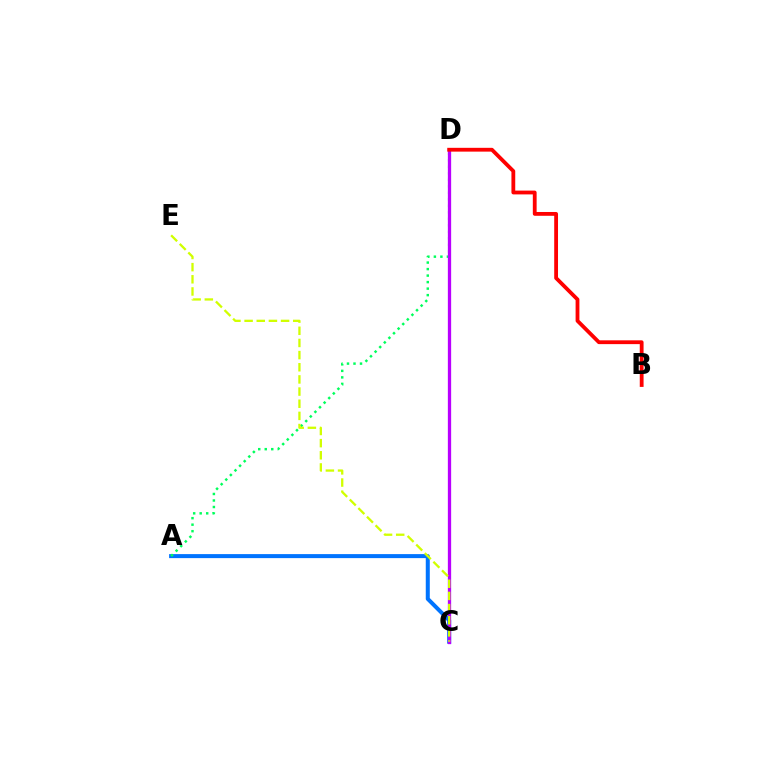{('A', 'C'): [{'color': '#0074ff', 'line_style': 'solid', 'thickness': 2.89}], ('A', 'D'): [{'color': '#00ff5c', 'line_style': 'dotted', 'thickness': 1.77}], ('C', 'D'): [{'color': '#b900ff', 'line_style': 'solid', 'thickness': 2.37}], ('B', 'D'): [{'color': '#ff0000', 'line_style': 'solid', 'thickness': 2.74}], ('C', 'E'): [{'color': '#d1ff00', 'line_style': 'dashed', 'thickness': 1.65}]}